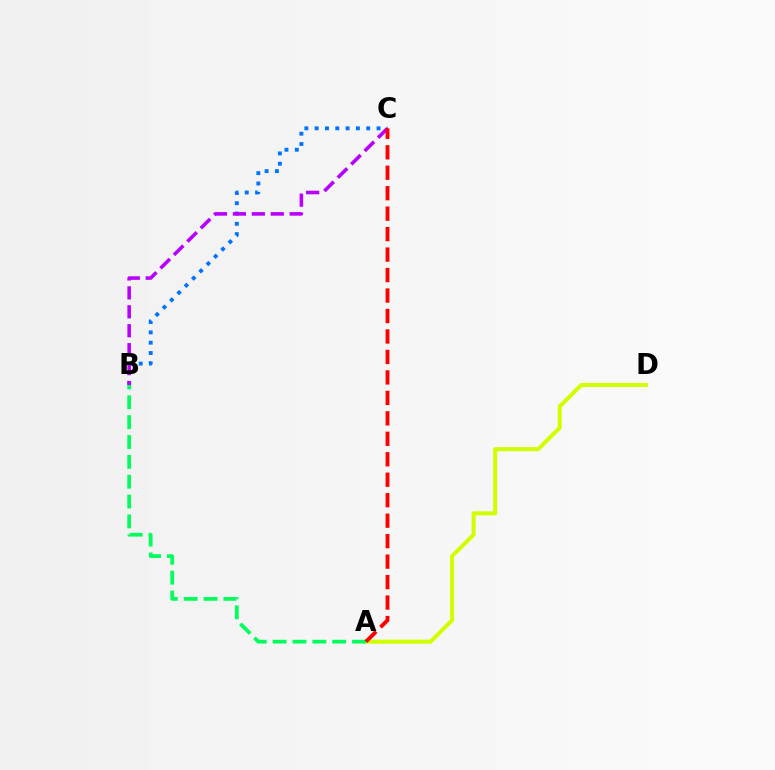{('A', 'D'): [{'color': '#d1ff00', 'line_style': 'solid', 'thickness': 2.91}], ('A', 'B'): [{'color': '#00ff5c', 'line_style': 'dashed', 'thickness': 2.7}], ('B', 'C'): [{'color': '#0074ff', 'line_style': 'dotted', 'thickness': 2.8}, {'color': '#b900ff', 'line_style': 'dashed', 'thickness': 2.57}], ('A', 'C'): [{'color': '#ff0000', 'line_style': 'dashed', 'thickness': 2.78}]}